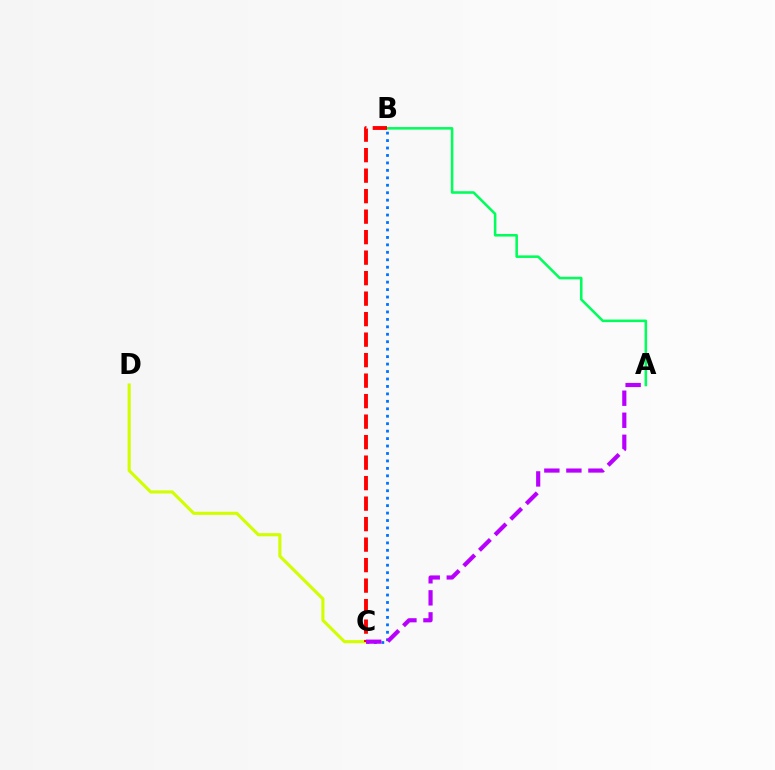{('A', 'B'): [{'color': '#00ff5c', 'line_style': 'solid', 'thickness': 1.85}], ('B', 'C'): [{'color': '#0074ff', 'line_style': 'dotted', 'thickness': 2.02}, {'color': '#ff0000', 'line_style': 'dashed', 'thickness': 2.78}], ('C', 'D'): [{'color': '#d1ff00', 'line_style': 'solid', 'thickness': 2.24}], ('A', 'C'): [{'color': '#b900ff', 'line_style': 'dashed', 'thickness': 2.99}]}